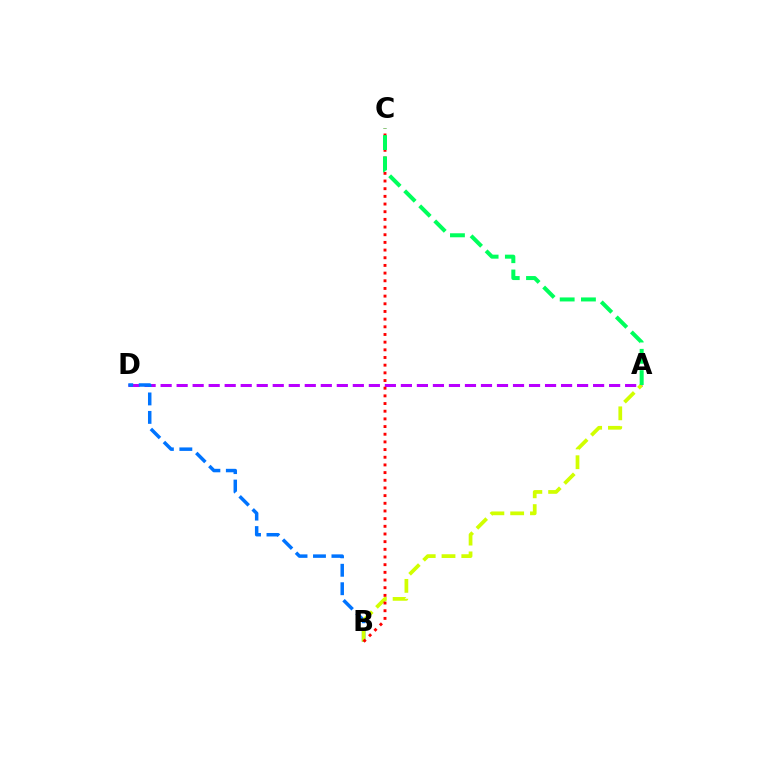{('A', 'D'): [{'color': '#b900ff', 'line_style': 'dashed', 'thickness': 2.18}], ('B', 'D'): [{'color': '#0074ff', 'line_style': 'dashed', 'thickness': 2.51}], ('A', 'B'): [{'color': '#d1ff00', 'line_style': 'dashed', 'thickness': 2.69}], ('B', 'C'): [{'color': '#ff0000', 'line_style': 'dotted', 'thickness': 2.08}], ('A', 'C'): [{'color': '#00ff5c', 'line_style': 'dashed', 'thickness': 2.89}]}